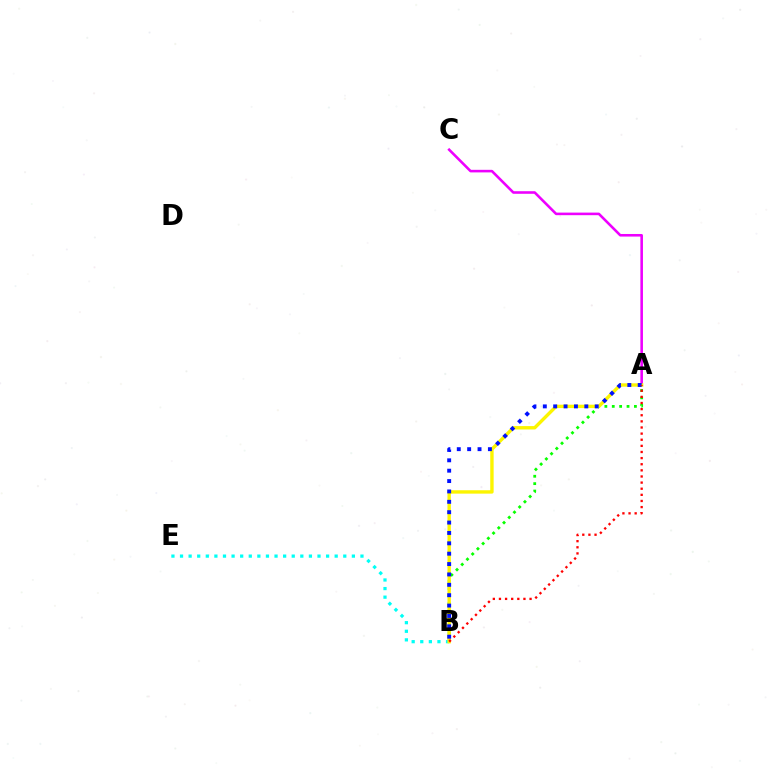{('A', 'B'): [{'color': '#08ff00', 'line_style': 'dotted', 'thickness': 2.01}, {'color': '#fcf500', 'line_style': 'solid', 'thickness': 2.43}, {'color': '#0010ff', 'line_style': 'dotted', 'thickness': 2.82}, {'color': '#ff0000', 'line_style': 'dotted', 'thickness': 1.66}], ('B', 'E'): [{'color': '#00fff6', 'line_style': 'dotted', 'thickness': 2.33}], ('A', 'C'): [{'color': '#ee00ff', 'line_style': 'solid', 'thickness': 1.86}]}